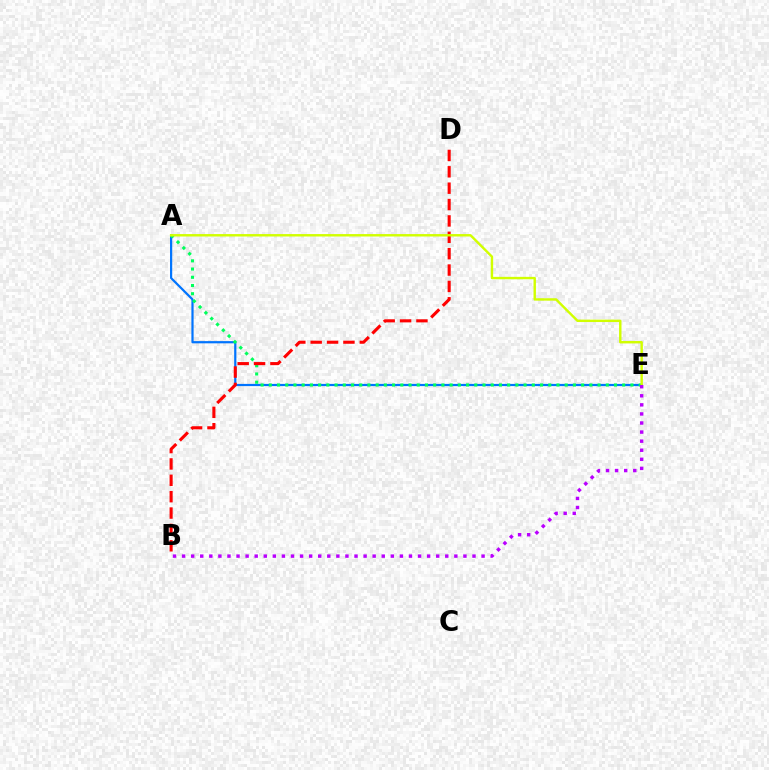{('A', 'E'): [{'color': '#0074ff', 'line_style': 'solid', 'thickness': 1.59}, {'color': '#00ff5c', 'line_style': 'dotted', 'thickness': 2.23}, {'color': '#d1ff00', 'line_style': 'solid', 'thickness': 1.74}], ('B', 'D'): [{'color': '#ff0000', 'line_style': 'dashed', 'thickness': 2.22}], ('B', 'E'): [{'color': '#b900ff', 'line_style': 'dotted', 'thickness': 2.47}]}